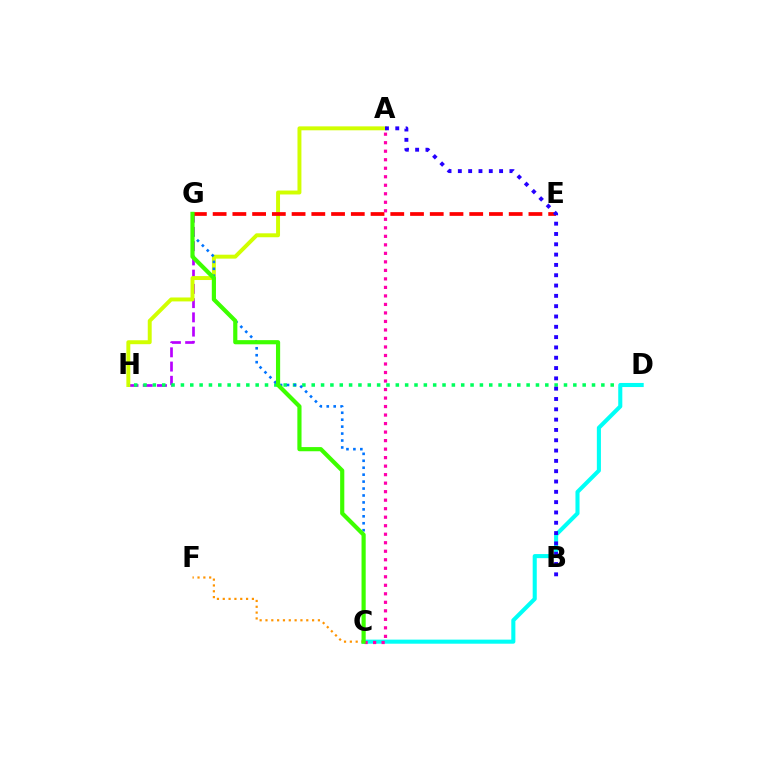{('G', 'H'): [{'color': '#b900ff', 'line_style': 'dashed', 'thickness': 1.93}], ('A', 'H'): [{'color': '#d1ff00', 'line_style': 'solid', 'thickness': 2.83}], ('D', 'H'): [{'color': '#00ff5c', 'line_style': 'dotted', 'thickness': 2.54}], ('E', 'G'): [{'color': '#ff0000', 'line_style': 'dashed', 'thickness': 2.68}], ('C', 'D'): [{'color': '#00fff6', 'line_style': 'solid', 'thickness': 2.93}], ('A', 'B'): [{'color': '#2500ff', 'line_style': 'dotted', 'thickness': 2.8}], ('C', 'G'): [{'color': '#0074ff', 'line_style': 'dotted', 'thickness': 1.89}, {'color': '#3dff00', 'line_style': 'solid', 'thickness': 3.0}], ('A', 'C'): [{'color': '#ff00ac', 'line_style': 'dotted', 'thickness': 2.31}], ('C', 'F'): [{'color': '#ff9400', 'line_style': 'dotted', 'thickness': 1.58}]}